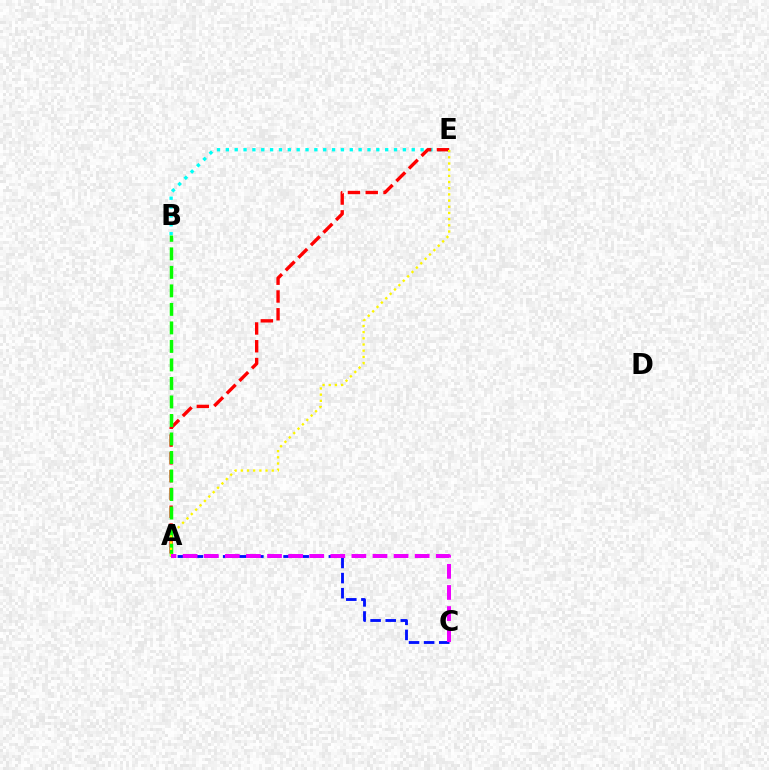{('A', 'C'): [{'color': '#0010ff', 'line_style': 'dashed', 'thickness': 2.05}, {'color': '#ee00ff', 'line_style': 'dashed', 'thickness': 2.87}], ('B', 'E'): [{'color': '#00fff6', 'line_style': 'dotted', 'thickness': 2.4}], ('A', 'E'): [{'color': '#ff0000', 'line_style': 'dashed', 'thickness': 2.42}, {'color': '#fcf500', 'line_style': 'dotted', 'thickness': 1.68}], ('A', 'B'): [{'color': '#08ff00', 'line_style': 'dashed', 'thickness': 2.51}]}